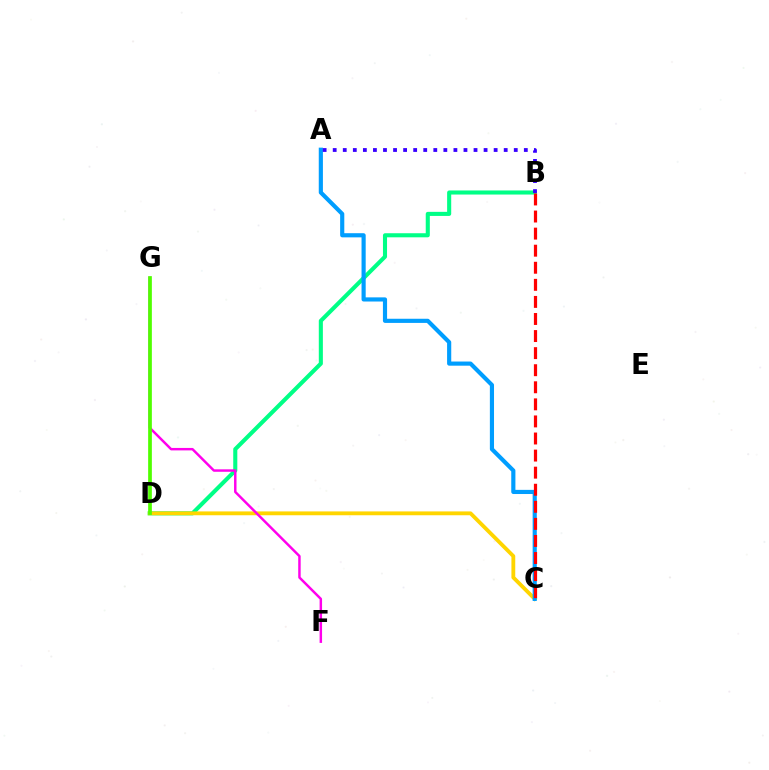{('B', 'D'): [{'color': '#00ff86', 'line_style': 'solid', 'thickness': 2.94}], ('C', 'D'): [{'color': '#ffd500', 'line_style': 'solid', 'thickness': 2.76}], ('A', 'C'): [{'color': '#009eff', 'line_style': 'solid', 'thickness': 2.99}], ('A', 'B'): [{'color': '#3700ff', 'line_style': 'dotted', 'thickness': 2.73}], ('F', 'G'): [{'color': '#ff00ed', 'line_style': 'solid', 'thickness': 1.77}], ('B', 'C'): [{'color': '#ff0000', 'line_style': 'dashed', 'thickness': 2.32}], ('D', 'G'): [{'color': '#4fff00', 'line_style': 'solid', 'thickness': 2.67}]}